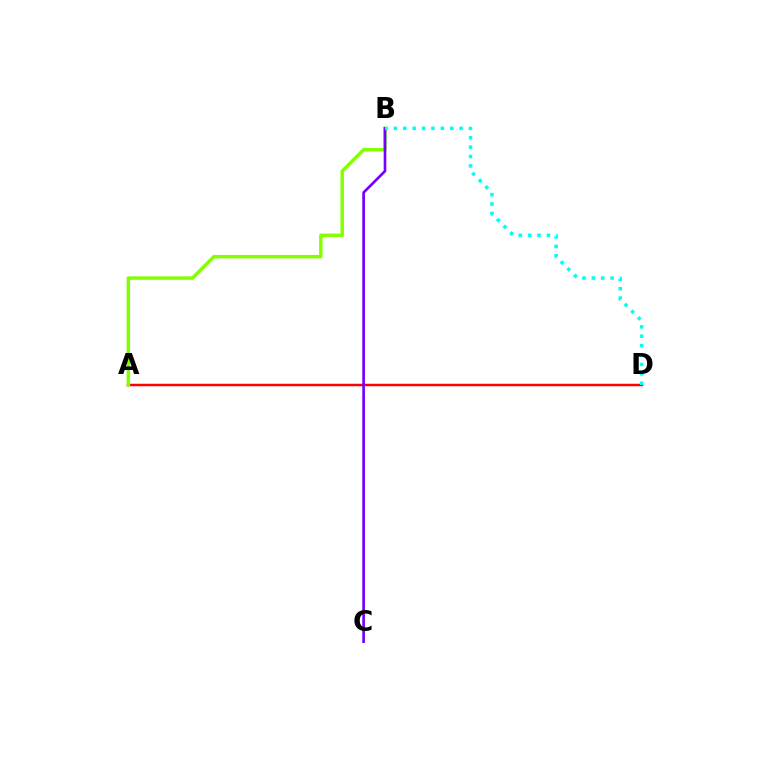{('A', 'D'): [{'color': '#ff0000', 'line_style': 'solid', 'thickness': 1.79}], ('A', 'B'): [{'color': '#84ff00', 'line_style': 'solid', 'thickness': 2.49}], ('B', 'C'): [{'color': '#7200ff', 'line_style': 'solid', 'thickness': 1.91}], ('B', 'D'): [{'color': '#00fff6', 'line_style': 'dotted', 'thickness': 2.55}]}